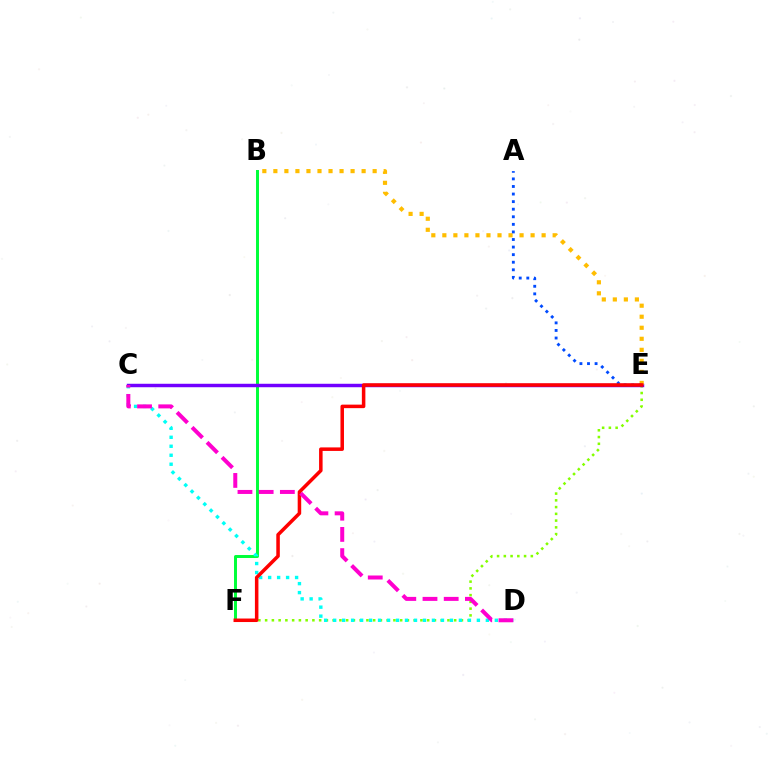{('E', 'F'): [{'color': '#84ff00', 'line_style': 'dotted', 'thickness': 1.83}, {'color': '#ff0000', 'line_style': 'solid', 'thickness': 2.53}], ('B', 'F'): [{'color': '#00ff39', 'line_style': 'solid', 'thickness': 2.14}], ('C', 'E'): [{'color': '#7200ff', 'line_style': 'solid', 'thickness': 2.48}], ('C', 'D'): [{'color': '#00fff6', 'line_style': 'dotted', 'thickness': 2.44}, {'color': '#ff00cf', 'line_style': 'dashed', 'thickness': 2.88}], ('B', 'E'): [{'color': '#ffbd00', 'line_style': 'dotted', 'thickness': 3.0}], ('A', 'E'): [{'color': '#004bff', 'line_style': 'dotted', 'thickness': 2.06}]}